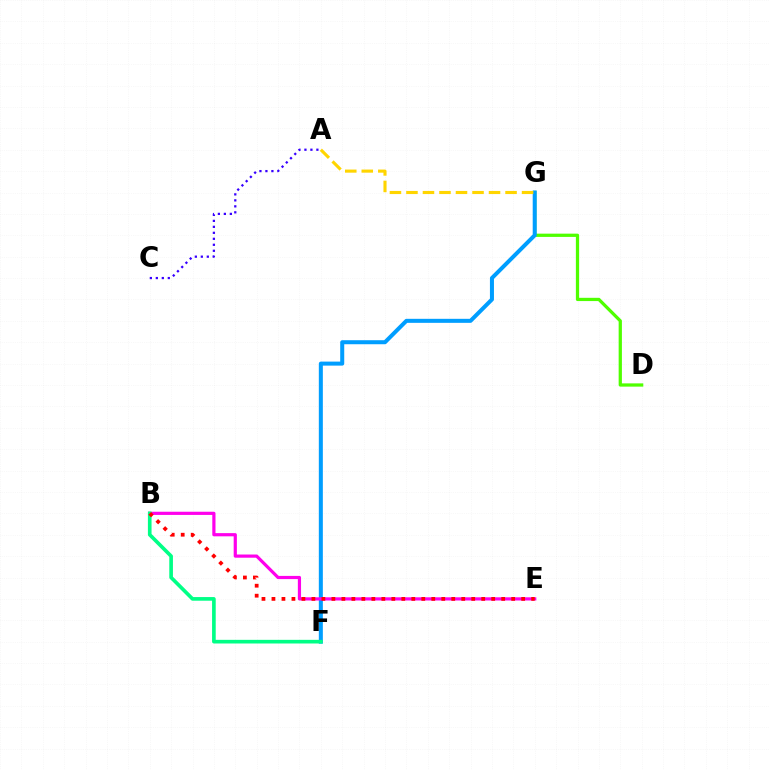{('D', 'G'): [{'color': '#4fff00', 'line_style': 'solid', 'thickness': 2.34}], ('F', 'G'): [{'color': '#009eff', 'line_style': 'solid', 'thickness': 2.9}], ('B', 'E'): [{'color': '#ff00ed', 'line_style': 'solid', 'thickness': 2.3}, {'color': '#ff0000', 'line_style': 'dotted', 'thickness': 2.71}], ('B', 'F'): [{'color': '#00ff86', 'line_style': 'solid', 'thickness': 2.63}], ('A', 'G'): [{'color': '#ffd500', 'line_style': 'dashed', 'thickness': 2.24}], ('A', 'C'): [{'color': '#3700ff', 'line_style': 'dotted', 'thickness': 1.63}]}